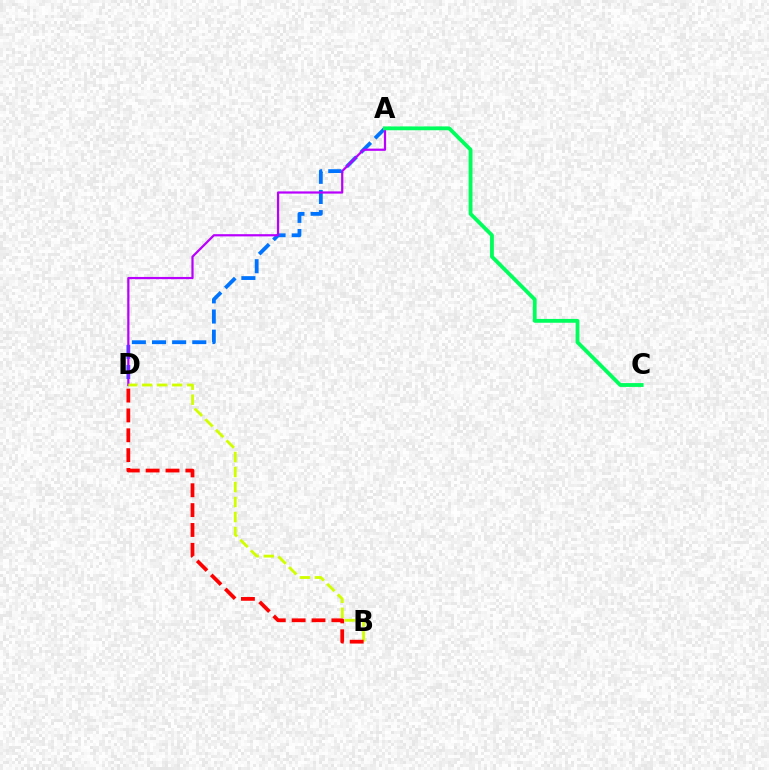{('A', 'D'): [{'color': '#0074ff', 'line_style': 'dashed', 'thickness': 2.74}, {'color': '#b900ff', 'line_style': 'solid', 'thickness': 1.6}], ('A', 'C'): [{'color': '#00ff5c', 'line_style': 'solid', 'thickness': 2.75}], ('B', 'D'): [{'color': '#d1ff00', 'line_style': 'dashed', 'thickness': 2.04}, {'color': '#ff0000', 'line_style': 'dashed', 'thickness': 2.7}]}